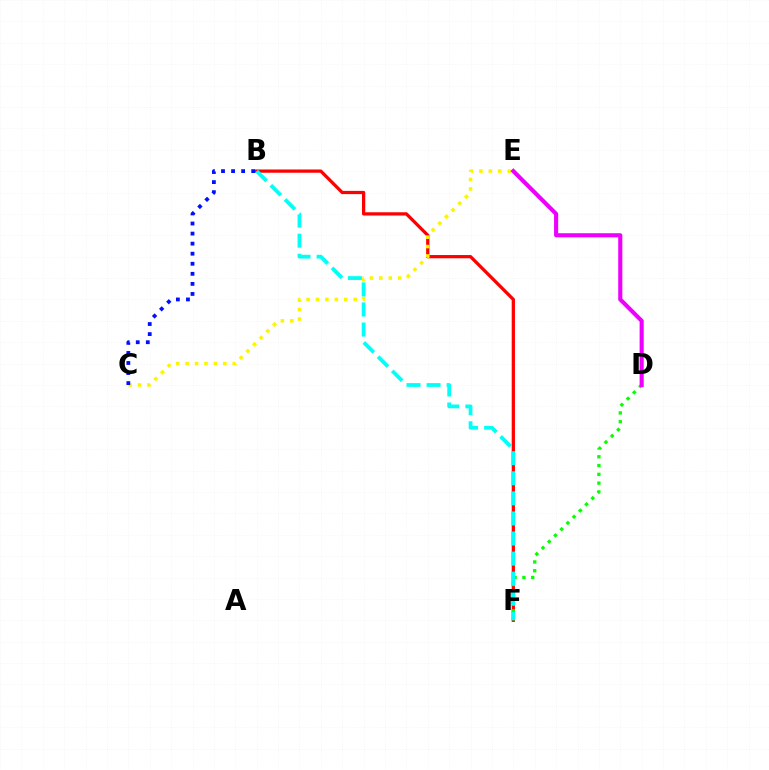{('B', 'F'): [{'color': '#ff0000', 'line_style': 'solid', 'thickness': 2.34}, {'color': '#00fff6', 'line_style': 'dashed', 'thickness': 2.73}], ('D', 'F'): [{'color': '#08ff00', 'line_style': 'dotted', 'thickness': 2.39}], ('C', 'E'): [{'color': '#fcf500', 'line_style': 'dotted', 'thickness': 2.56}], ('D', 'E'): [{'color': '#ee00ff', 'line_style': 'solid', 'thickness': 2.96}], ('B', 'C'): [{'color': '#0010ff', 'line_style': 'dotted', 'thickness': 2.73}]}